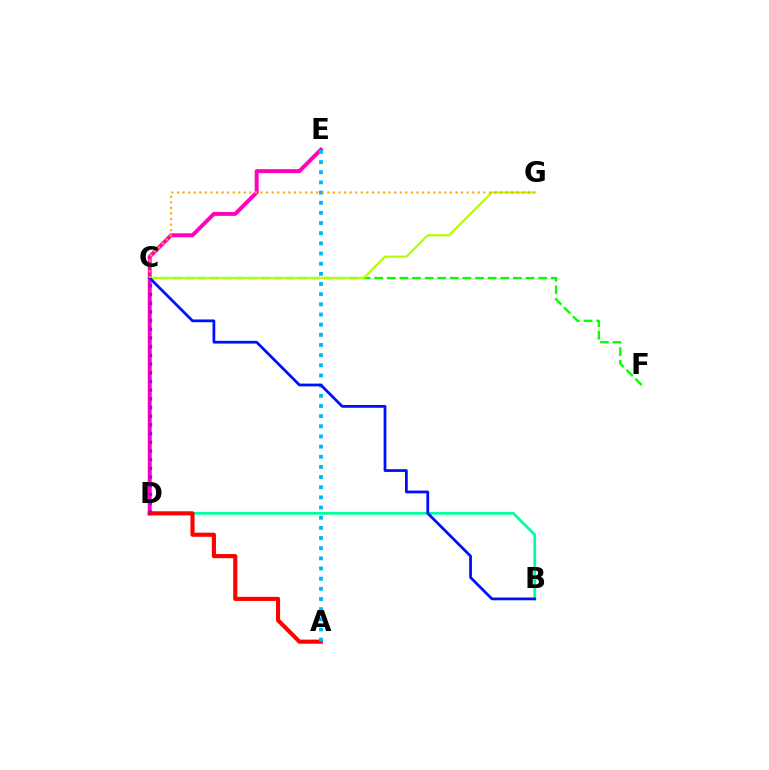{('D', 'E'): [{'color': '#ff00bd', 'line_style': 'solid', 'thickness': 2.83}], ('B', 'D'): [{'color': '#00ff9d', 'line_style': 'solid', 'thickness': 2.0}], ('A', 'D'): [{'color': '#ff0000', 'line_style': 'solid', 'thickness': 2.96}], ('A', 'E'): [{'color': '#00b5ff', 'line_style': 'dotted', 'thickness': 2.76}], ('C', 'F'): [{'color': '#08ff00', 'line_style': 'dashed', 'thickness': 1.71}], ('C', 'G'): [{'color': '#b3ff00', 'line_style': 'solid', 'thickness': 1.6}, {'color': '#ffa500', 'line_style': 'dotted', 'thickness': 1.51}], ('B', 'C'): [{'color': '#0010ff', 'line_style': 'solid', 'thickness': 1.99}], ('C', 'D'): [{'color': '#9b00ff', 'line_style': 'dotted', 'thickness': 2.36}]}